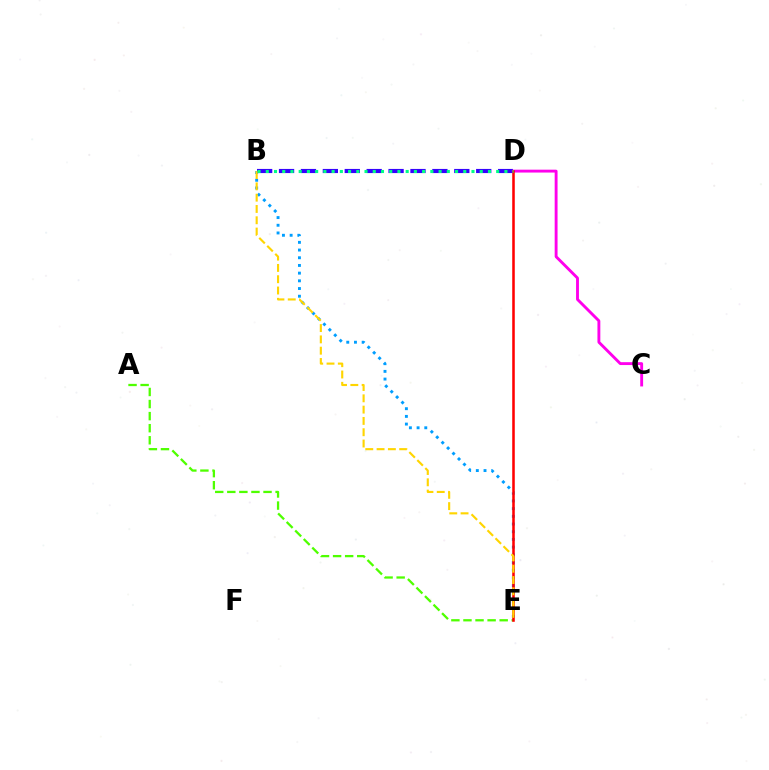{('A', 'E'): [{'color': '#4fff00', 'line_style': 'dashed', 'thickness': 1.64}], ('B', 'E'): [{'color': '#009eff', 'line_style': 'dotted', 'thickness': 2.09}, {'color': '#ffd500', 'line_style': 'dashed', 'thickness': 1.54}], ('B', 'D'): [{'color': '#3700ff', 'line_style': 'dashed', 'thickness': 2.98}, {'color': '#00ff86', 'line_style': 'dotted', 'thickness': 2.24}], ('C', 'D'): [{'color': '#ff00ed', 'line_style': 'solid', 'thickness': 2.07}], ('D', 'E'): [{'color': '#ff0000', 'line_style': 'solid', 'thickness': 1.83}]}